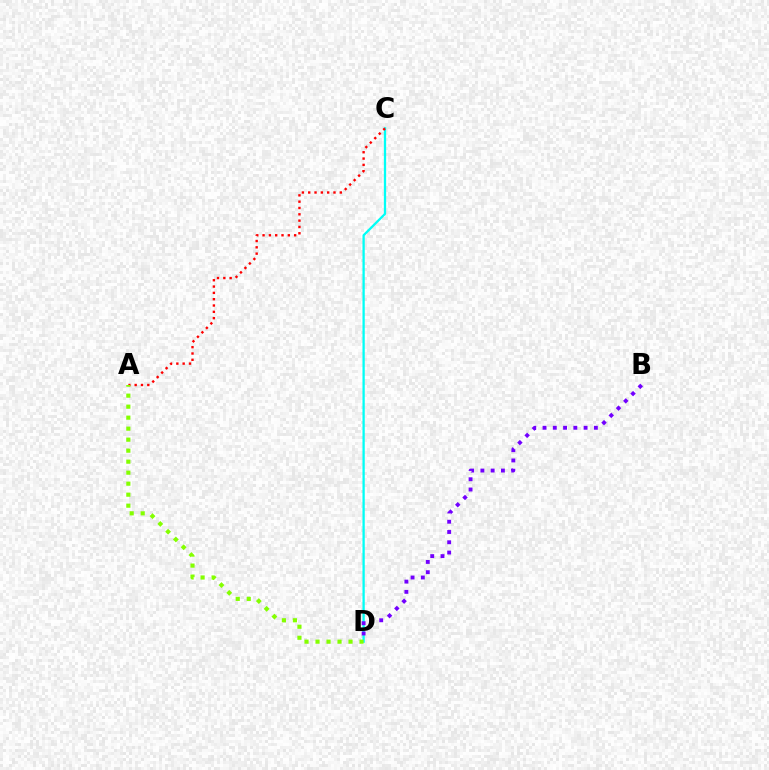{('C', 'D'): [{'color': '#00fff6', 'line_style': 'solid', 'thickness': 1.64}], ('A', 'C'): [{'color': '#ff0000', 'line_style': 'dotted', 'thickness': 1.72}], ('B', 'D'): [{'color': '#7200ff', 'line_style': 'dotted', 'thickness': 2.79}], ('A', 'D'): [{'color': '#84ff00', 'line_style': 'dotted', 'thickness': 2.99}]}